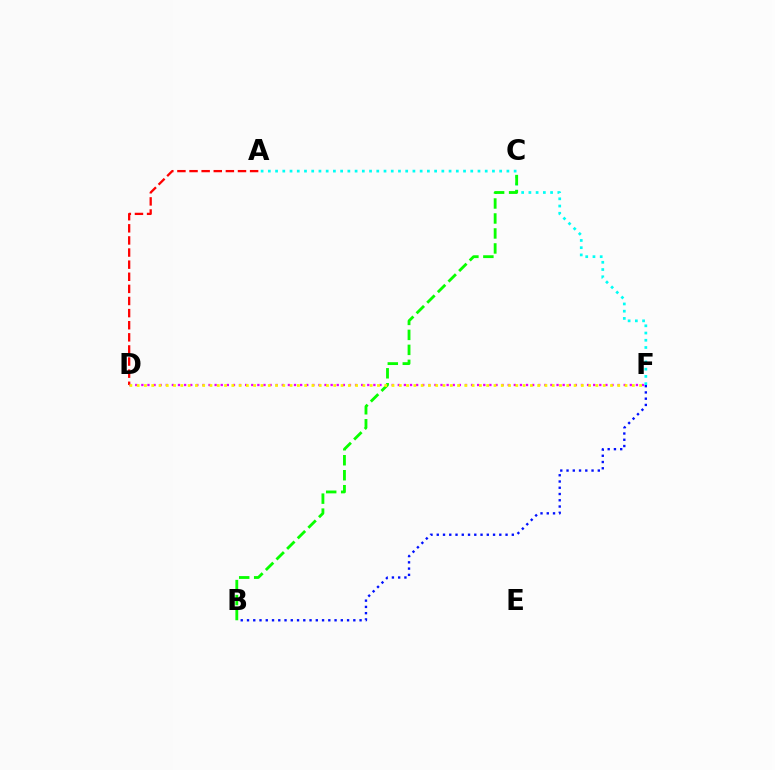{('D', 'F'): [{'color': '#ee00ff', 'line_style': 'dotted', 'thickness': 1.66}, {'color': '#fcf500', 'line_style': 'dotted', 'thickness': 1.98}], ('A', 'F'): [{'color': '#00fff6', 'line_style': 'dotted', 'thickness': 1.96}], ('A', 'D'): [{'color': '#ff0000', 'line_style': 'dashed', 'thickness': 1.65}], ('B', 'C'): [{'color': '#08ff00', 'line_style': 'dashed', 'thickness': 2.04}], ('B', 'F'): [{'color': '#0010ff', 'line_style': 'dotted', 'thickness': 1.7}]}